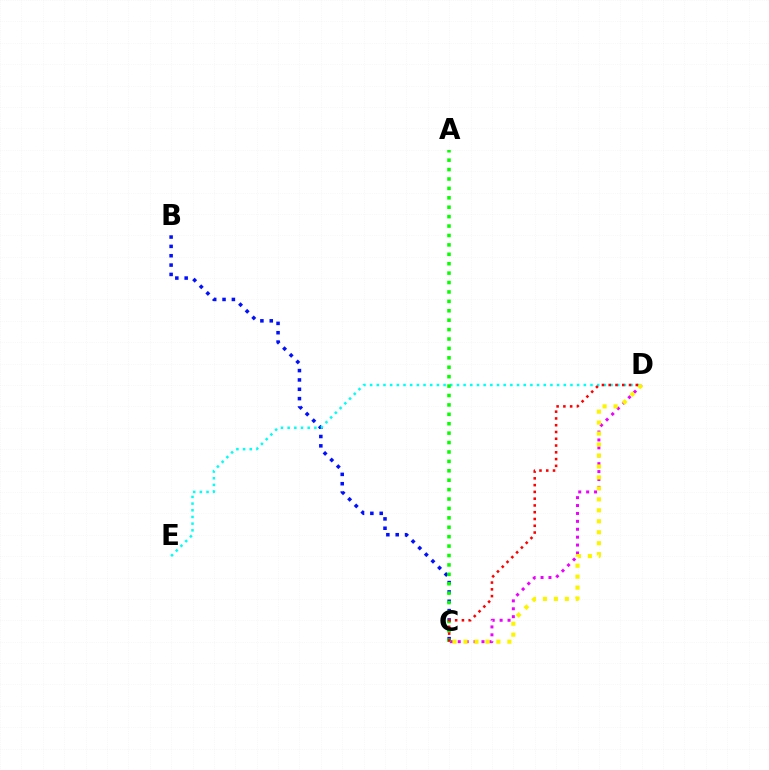{('B', 'C'): [{'color': '#0010ff', 'line_style': 'dotted', 'thickness': 2.54}], ('D', 'E'): [{'color': '#00fff6', 'line_style': 'dotted', 'thickness': 1.81}], ('C', 'D'): [{'color': '#ee00ff', 'line_style': 'dotted', 'thickness': 2.15}, {'color': '#fcf500', 'line_style': 'dotted', 'thickness': 2.98}, {'color': '#ff0000', 'line_style': 'dotted', 'thickness': 1.84}], ('A', 'C'): [{'color': '#08ff00', 'line_style': 'dotted', 'thickness': 2.56}]}